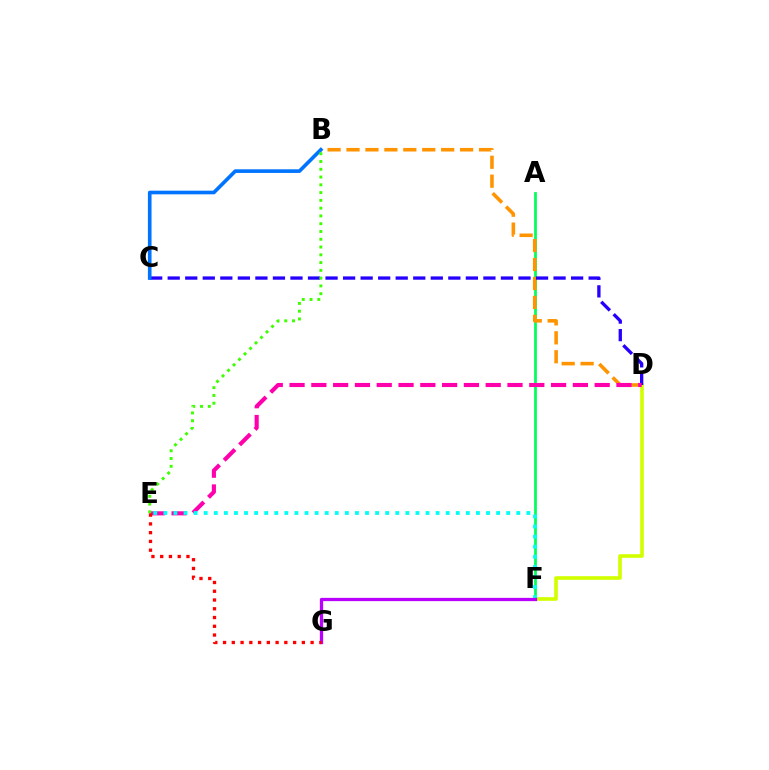{('D', 'F'): [{'color': '#d1ff00', 'line_style': 'solid', 'thickness': 2.62}], ('A', 'F'): [{'color': '#00ff5c', 'line_style': 'solid', 'thickness': 1.99}], ('B', 'D'): [{'color': '#ff9400', 'line_style': 'dashed', 'thickness': 2.57}], ('C', 'D'): [{'color': '#2500ff', 'line_style': 'dashed', 'thickness': 2.38}], ('D', 'E'): [{'color': '#ff00ac', 'line_style': 'dashed', 'thickness': 2.96}], ('E', 'F'): [{'color': '#00fff6', 'line_style': 'dotted', 'thickness': 2.74}], ('F', 'G'): [{'color': '#b900ff', 'line_style': 'solid', 'thickness': 2.35}], ('B', 'C'): [{'color': '#0074ff', 'line_style': 'solid', 'thickness': 2.62}], ('B', 'E'): [{'color': '#3dff00', 'line_style': 'dotted', 'thickness': 2.11}], ('E', 'G'): [{'color': '#ff0000', 'line_style': 'dotted', 'thickness': 2.38}]}